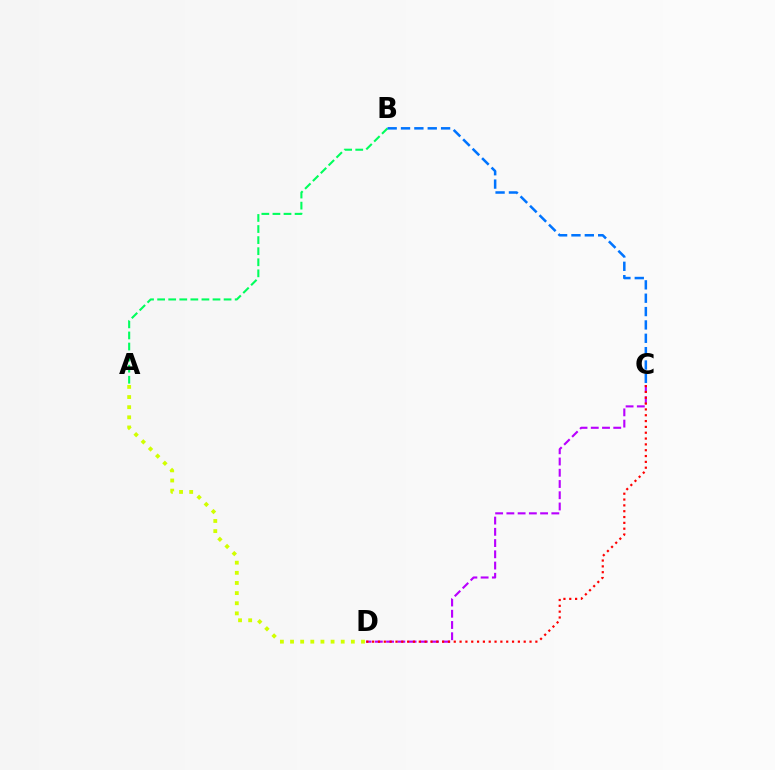{('C', 'D'): [{'color': '#b900ff', 'line_style': 'dashed', 'thickness': 1.53}, {'color': '#ff0000', 'line_style': 'dotted', 'thickness': 1.58}], ('A', 'D'): [{'color': '#d1ff00', 'line_style': 'dotted', 'thickness': 2.75}], ('A', 'B'): [{'color': '#00ff5c', 'line_style': 'dashed', 'thickness': 1.5}], ('B', 'C'): [{'color': '#0074ff', 'line_style': 'dashed', 'thickness': 1.81}]}